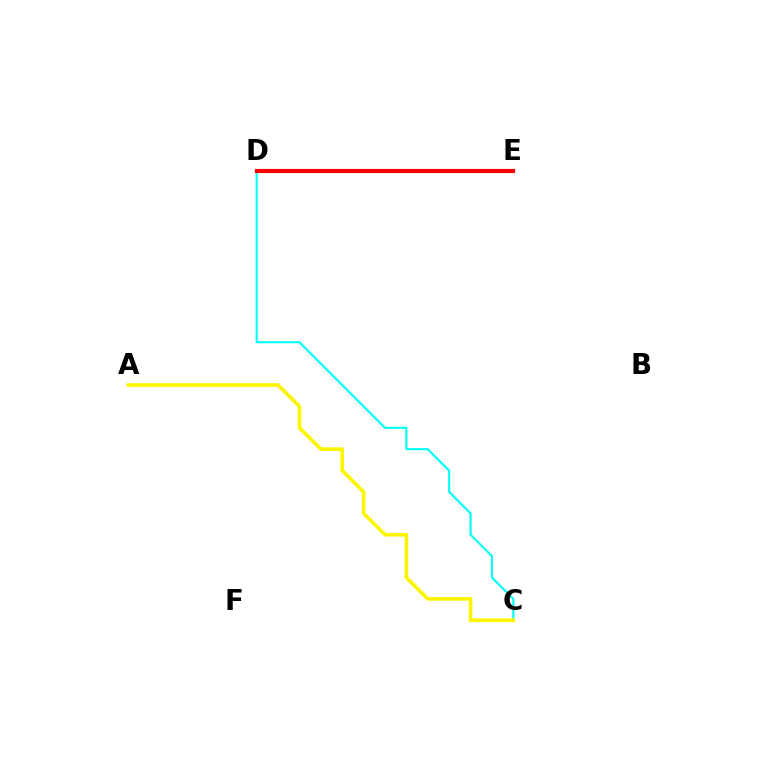{('D', 'E'): [{'color': '#ee00ff', 'line_style': 'dotted', 'thickness': 2.85}, {'color': '#08ff00', 'line_style': 'dashed', 'thickness': 2.71}, {'color': '#0010ff', 'line_style': 'solid', 'thickness': 2.05}, {'color': '#ff0000', 'line_style': 'solid', 'thickness': 2.99}], ('C', 'D'): [{'color': '#00fff6', 'line_style': 'solid', 'thickness': 1.53}], ('A', 'C'): [{'color': '#fcf500', 'line_style': 'solid', 'thickness': 2.63}]}